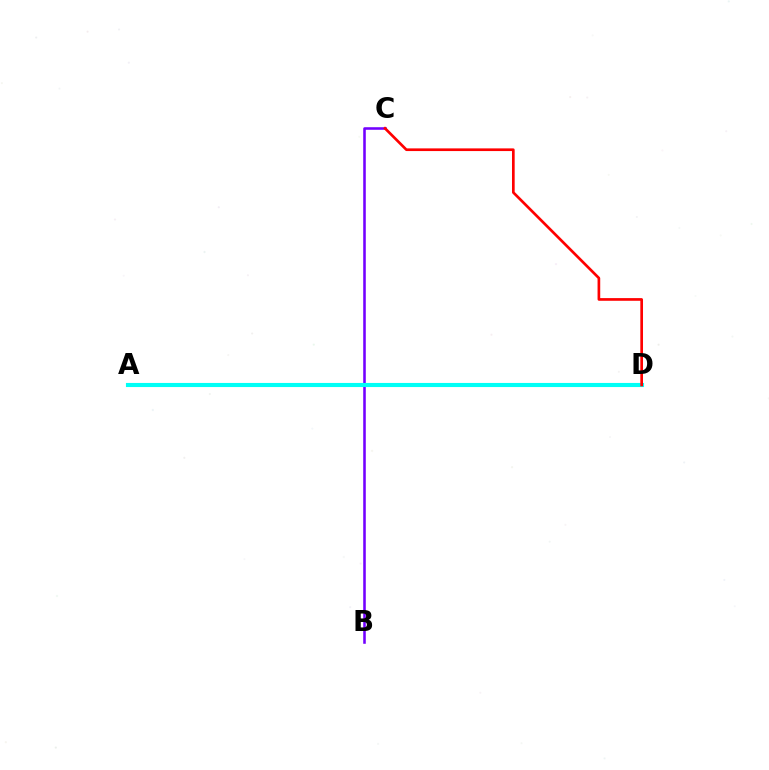{('B', 'C'): [{'color': '#7200ff', 'line_style': 'solid', 'thickness': 1.84}], ('A', 'D'): [{'color': '#84ff00', 'line_style': 'dashed', 'thickness': 1.98}, {'color': '#00fff6', 'line_style': 'solid', 'thickness': 2.96}], ('C', 'D'): [{'color': '#ff0000', 'line_style': 'solid', 'thickness': 1.93}]}